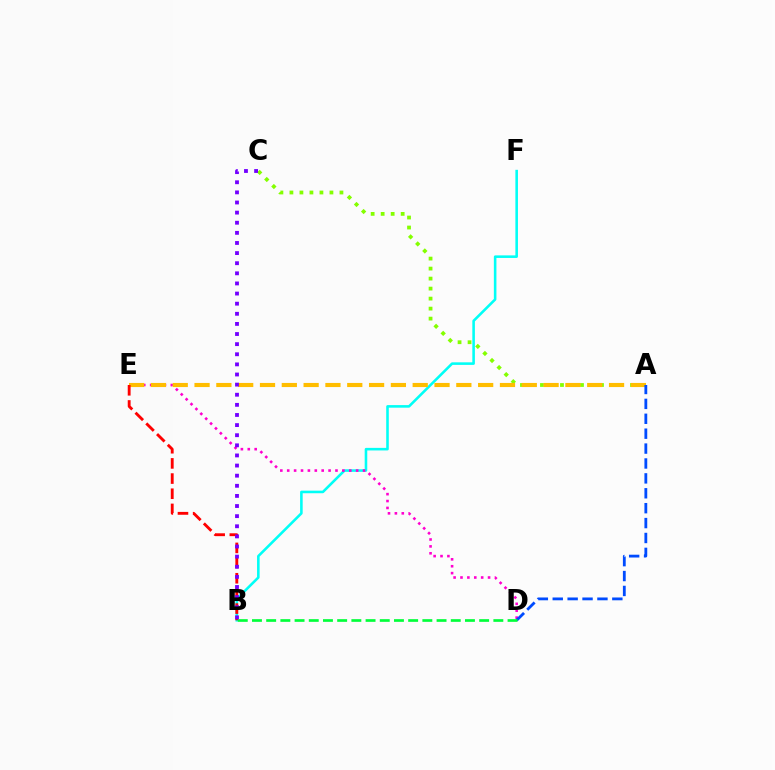{('B', 'F'): [{'color': '#00fff6', 'line_style': 'solid', 'thickness': 1.85}], ('A', 'C'): [{'color': '#84ff00', 'line_style': 'dotted', 'thickness': 2.72}], ('D', 'E'): [{'color': '#ff00cf', 'line_style': 'dotted', 'thickness': 1.87}], ('A', 'E'): [{'color': '#ffbd00', 'line_style': 'dashed', 'thickness': 2.96}], ('A', 'D'): [{'color': '#004bff', 'line_style': 'dashed', 'thickness': 2.02}], ('B', 'E'): [{'color': '#ff0000', 'line_style': 'dashed', 'thickness': 2.06}], ('B', 'D'): [{'color': '#00ff39', 'line_style': 'dashed', 'thickness': 1.93}], ('B', 'C'): [{'color': '#7200ff', 'line_style': 'dotted', 'thickness': 2.75}]}